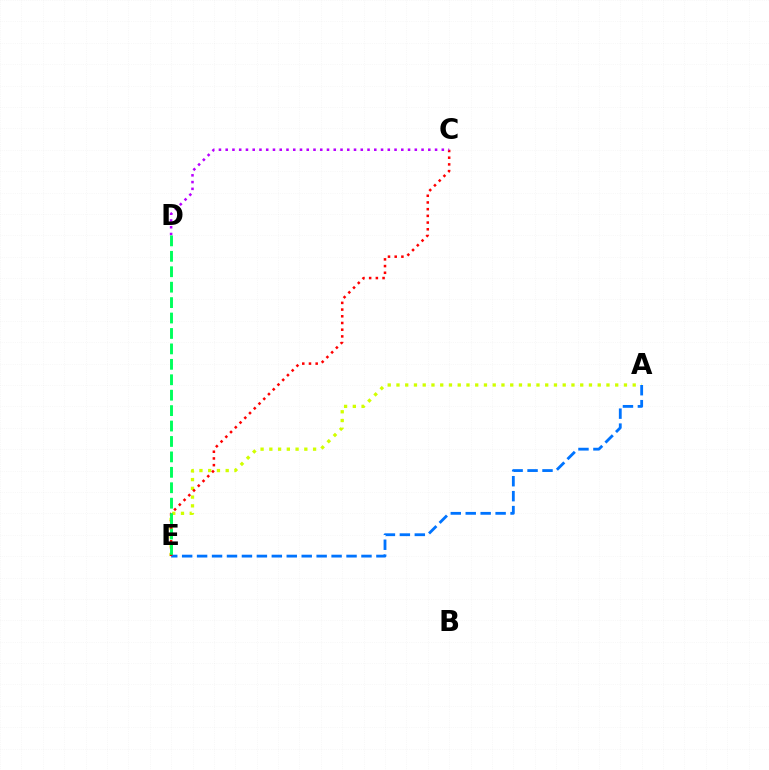{('A', 'E'): [{'color': '#d1ff00', 'line_style': 'dotted', 'thickness': 2.38}, {'color': '#0074ff', 'line_style': 'dashed', 'thickness': 2.03}], ('C', 'E'): [{'color': '#ff0000', 'line_style': 'dotted', 'thickness': 1.82}], ('C', 'D'): [{'color': '#b900ff', 'line_style': 'dotted', 'thickness': 1.83}], ('D', 'E'): [{'color': '#00ff5c', 'line_style': 'dashed', 'thickness': 2.1}]}